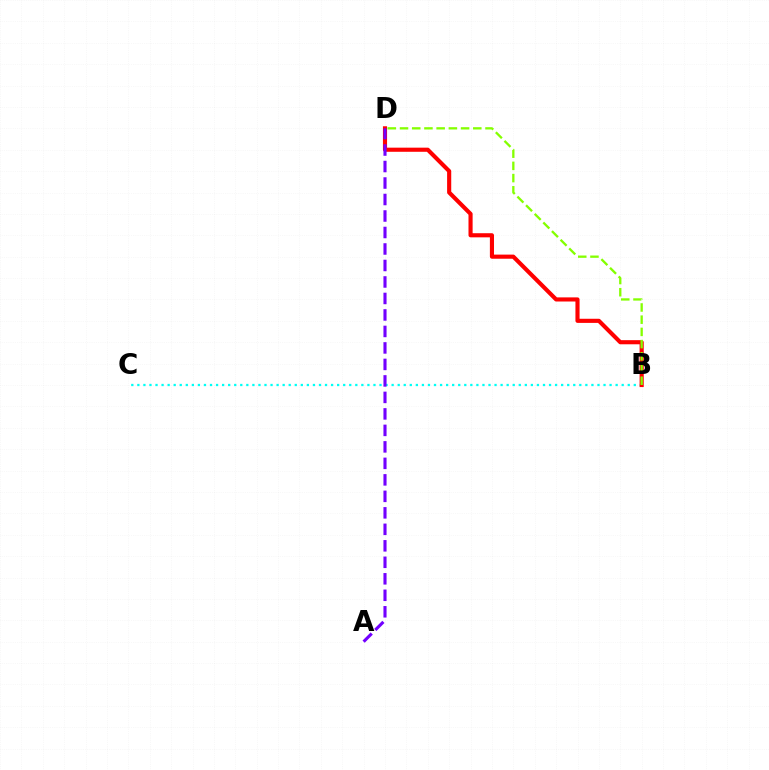{('B', 'C'): [{'color': '#00fff6', 'line_style': 'dotted', 'thickness': 1.64}], ('B', 'D'): [{'color': '#ff0000', 'line_style': 'solid', 'thickness': 2.97}, {'color': '#84ff00', 'line_style': 'dashed', 'thickness': 1.66}], ('A', 'D'): [{'color': '#7200ff', 'line_style': 'dashed', 'thickness': 2.24}]}